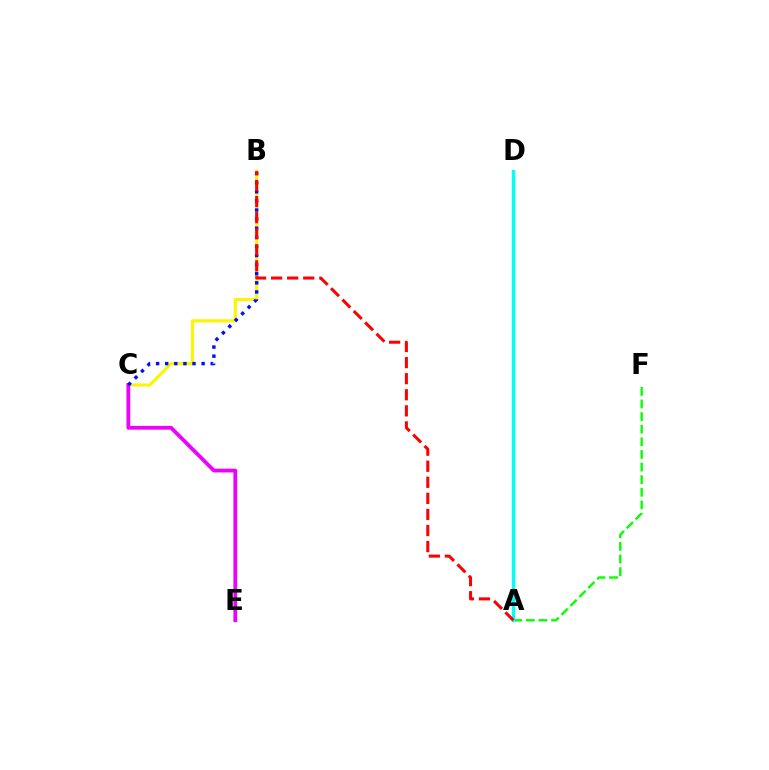{('B', 'C'): [{'color': '#fcf500', 'line_style': 'solid', 'thickness': 2.26}, {'color': '#0010ff', 'line_style': 'dotted', 'thickness': 2.47}], ('C', 'E'): [{'color': '#ee00ff', 'line_style': 'solid', 'thickness': 2.71}], ('A', 'F'): [{'color': '#08ff00', 'line_style': 'dashed', 'thickness': 1.71}], ('A', 'D'): [{'color': '#00fff6', 'line_style': 'solid', 'thickness': 2.41}], ('A', 'B'): [{'color': '#ff0000', 'line_style': 'dashed', 'thickness': 2.18}]}